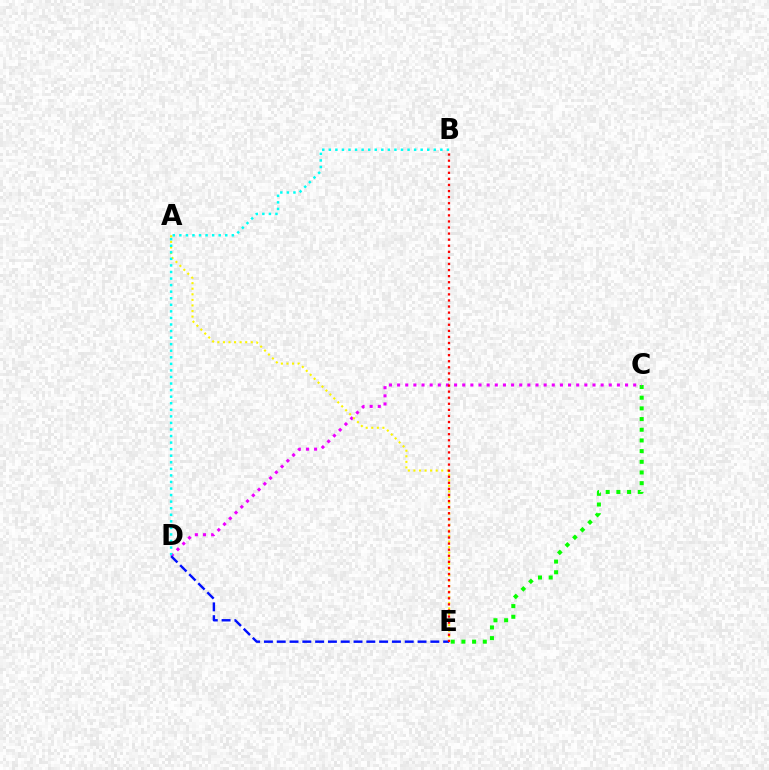{('C', 'E'): [{'color': '#08ff00', 'line_style': 'dotted', 'thickness': 2.9}], ('C', 'D'): [{'color': '#ee00ff', 'line_style': 'dotted', 'thickness': 2.21}], ('A', 'E'): [{'color': '#fcf500', 'line_style': 'dotted', 'thickness': 1.51}], ('D', 'E'): [{'color': '#0010ff', 'line_style': 'dashed', 'thickness': 1.74}], ('B', 'E'): [{'color': '#ff0000', 'line_style': 'dotted', 'thickness': 1.65}], ('B', 'D'): [{'color': '#00fff6', 'line_style': 'dotted', 'thickness': 1.78}]}